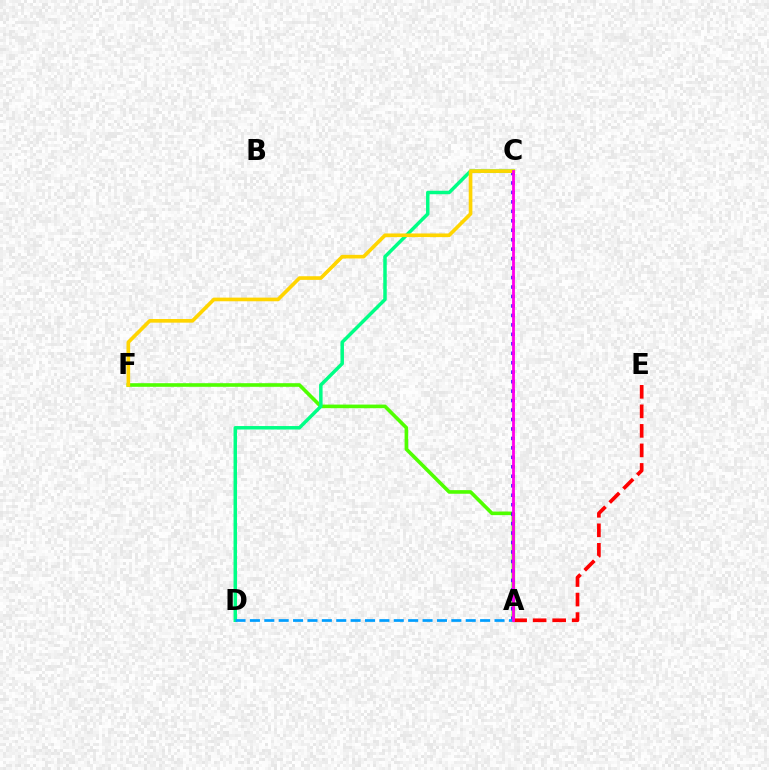{('A', 'F'): [{'color': '#4fff00', 'line_style': 'solid', 'thickness': 2.6}], ('A', 'C'): [{'color': '#3700ff', 'line_style': 'dotted', 'thickness': 2.57}, {'color': '#ff00ed', 'line_style': 'solid', 'thickness': 2.03}], ('C', 'D'): [{'color': '#00ff86', 'line_style': 'solid', 'thickness': 2.51}], ('A', 'E'): [{'color': '#ff0000', 'line_style': 'dashed', 'thickness': 2.65}], ('A', 'D'): [{'color': '#009eff', 'line_style': 'dashed', 'thickness': 1.95}], ('C', 'F'): [{'color': '#ffd500', 'line_style': 'solid', 'thickness': 2.63}]}